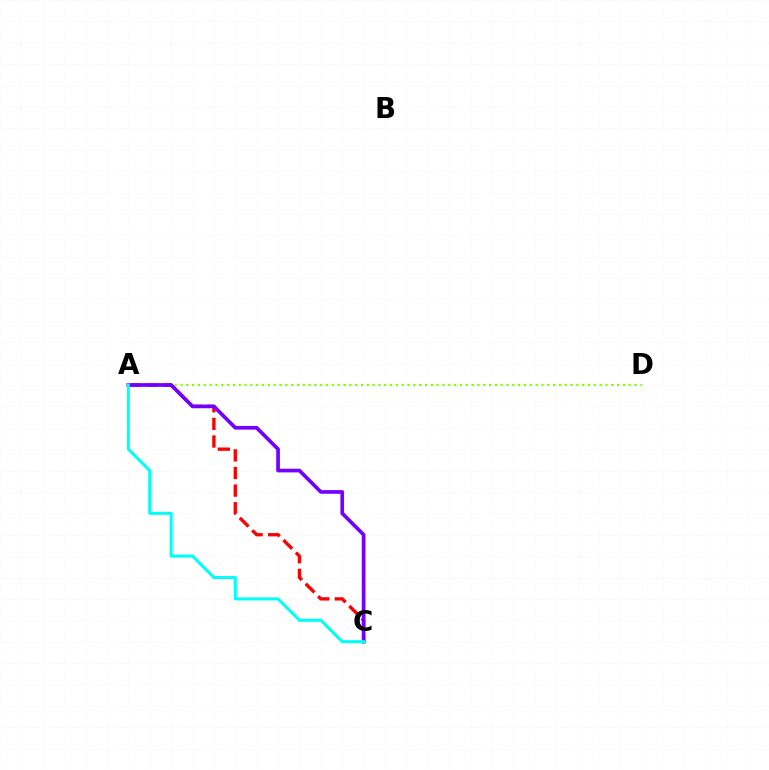{('A', 'C'): [{'color': '#ff0000', 'line_style': 'dashed', 'thickness': 2.39}, {'color': '#7200ff', 'line_style': 'solid', 'thickness': 2.65}, {'color': '#00fff6', 'line_style': 'solid', 'thickness': 2.19}], ('A', 'D'): [{'color': '#84ff00', 'line_style': 'dotted', 'thickness': 1.58}]}